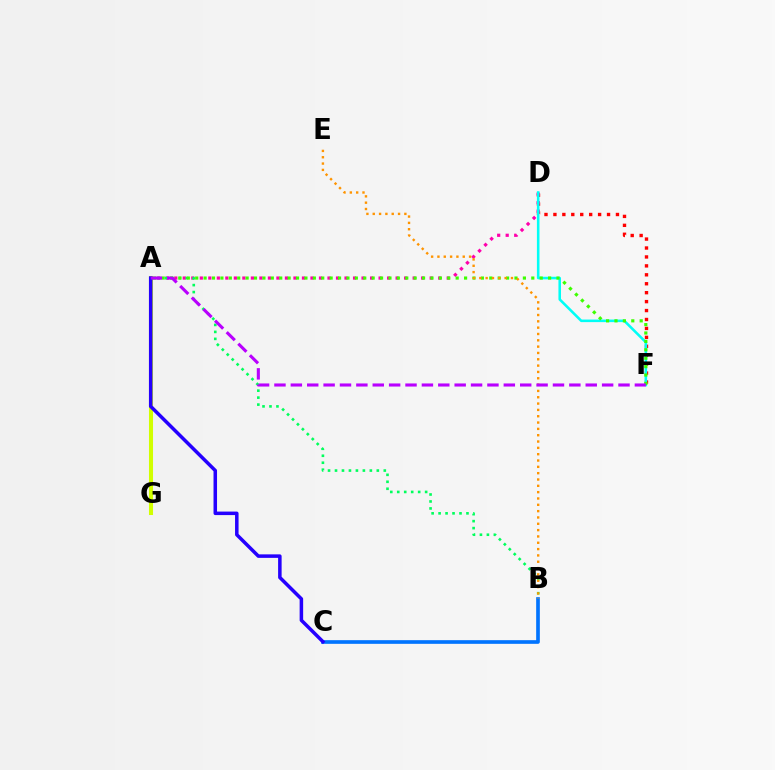{('A', 'G'): [{'color': '#d1ff00', 'line_style': 'solid', 'thickness': 2.92}], ('B', 'C'): [{'color': '#0074ff', 'line_style': 'solid', 'thickness': 2.64}], ('D', 'F'): [{'color': '#ff0000', 'line_style': 'dotted', 'thickness': 2.43}, {'color': '#00fff6', 'line_style': 'solid', 'thickness': 1.85}], ('A', 'D'): [{'color': '#ff00ac', 'line_style': 'dotted', 'thickness': 2.31}], ('A', 'B'): [{'color': '#00ff5c', 'line_style': 'dotted', 'thickness': 1.89}], ('A', 'F'): [{'color': '#3dff00', 'line_style': 'dotted', 'thickness': 2.28}, {'color': '#b900ff', 'line_style': 'dashed', 'thickness': 2.23}], ('B', 'E'): [{'color': '#ff9400', 'line_style': 'dotted', 'thickness': 1.72}], ('A', 'C'): [{'color': '#2500ff', 'line_style': 'solid', 'thickness': 2.53}]}